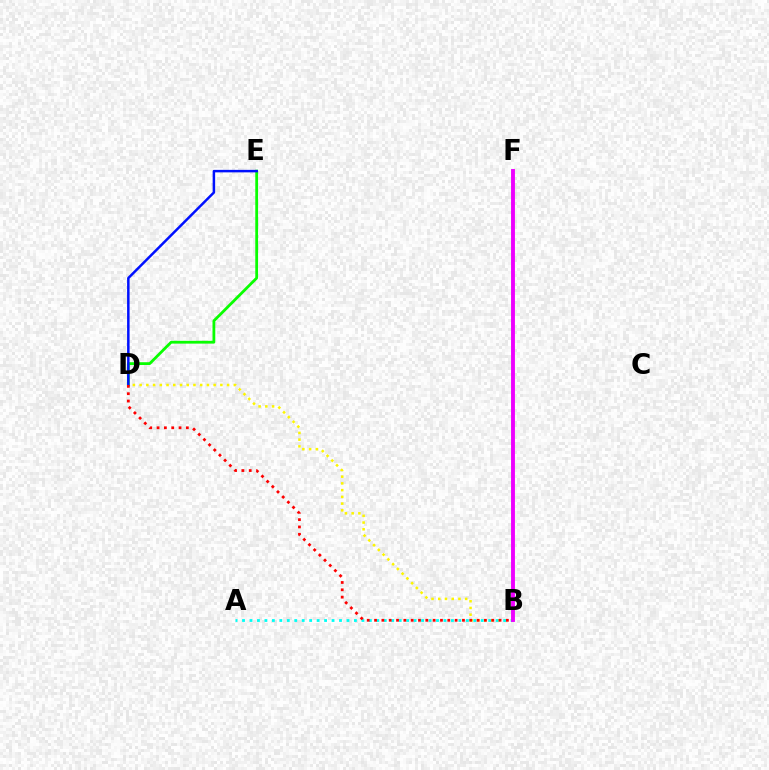{('B', 'D'): [{'color': '#fcf500', 'line_style': 'dotted', 'thickness': 1.83}, {'color': '#ff0000', 'line_style': 'dotted', 'thickness': 1.99}], ('D', 'E'): [{'color': '#08ff00', 'line_style': 'solid', 'thickness': 2.0}, {'color': '#0010ff', 'line_style': 'solid', 'thickness': 1.8}], ('A', 'B'): [{'color': '#00fff6', 'line_style': 'dotted', 'thickness': 2.03}], ('B', 'F'): [{'color': '#ee00ff', 'line_style': 'solid', 'thickness': 2.8}]}